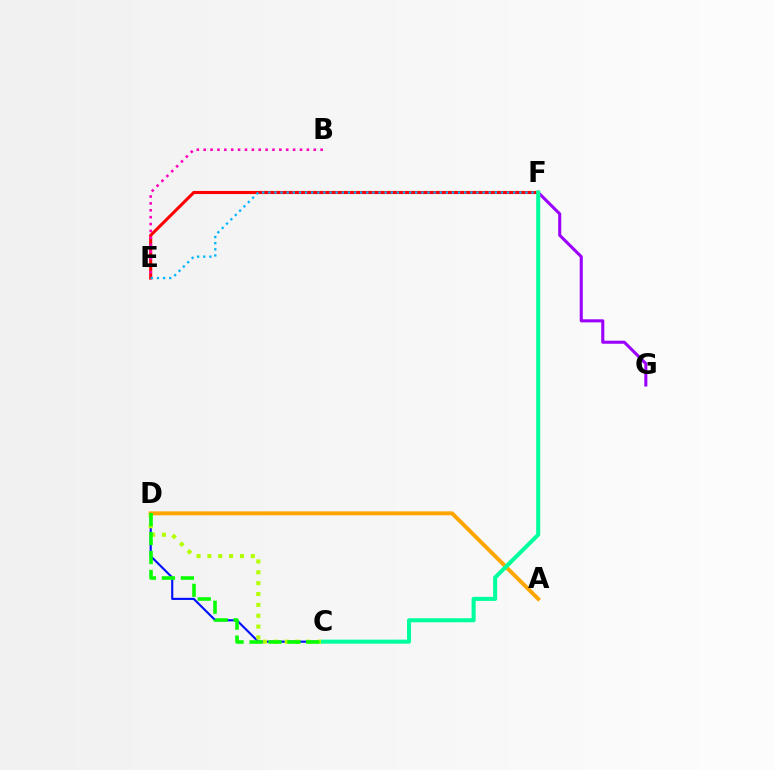{('C', 'D'): [{'color': '#0010ff', 'line_style': 'solid', 'thickness': 1.53}, {'color': '#b3ff00', 'line_style': 'dotted', 'thickness': 2.95}, {'color': '#08ff00', 'line_style': 'dashed', 'thickness': 2.57}], ('F', 'G'): [{'color': '#9b00ff', 'line_style': 'solid', 'thickness': 2.2}], ('A', 'D'): [{'color': '#ffa500', 'line_style': 'solid', 'thickness': 2.83}], ('E', 'F'): [{'color': '#ff0000', 'line_style': 'solid', 'thickness': 2.22}, {'color': '#00b5ff', 'line_style': 'dotted', 'thickness': 1.66}], ('B', 'E'): [{'color': '#ff00bd', 'line_style': 'dotted', 'thickness': 1.87}], ('C', 'F'): [{'color': '#00ff9d', 'line_style': 'solid', 'thickness': 2.91}]}